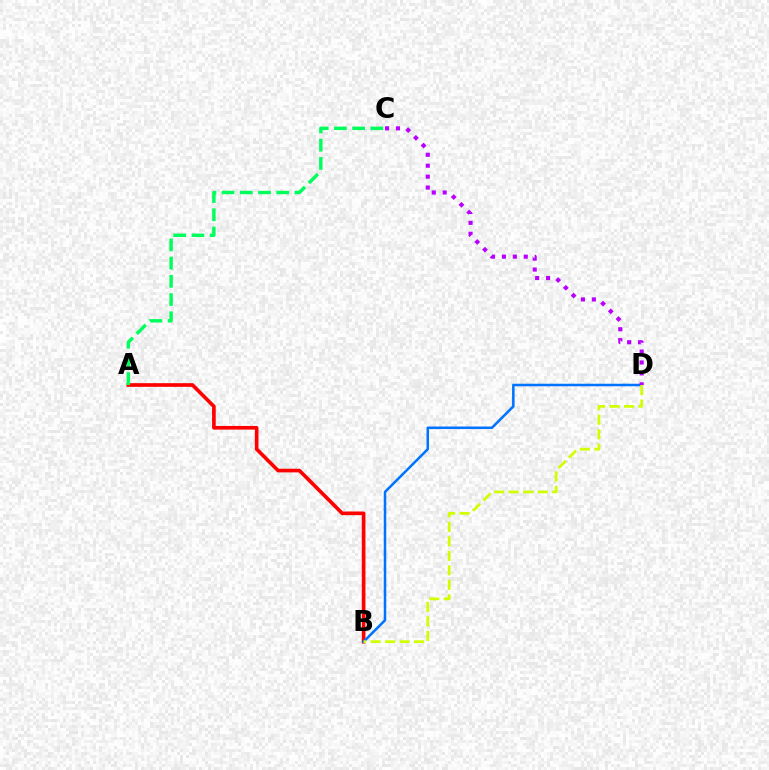{('A', 'B'): [{'color': '#ff0000', 'line_style': 'solid', 'thickness': 2.63}], ('B', 'D'): [{'color': '#0074ff', 'line_style': 'solid', 'thickness': 1.82}, {'color': '#d1ff00', 'line_style': 'dashed', 'thickness': 1.97}], ('C', 'D'): [{'color': '#b900ff', 'line_style': 'dotted', 'thickness': 2.97}], ('A', 'C'): [{'color': '#00ff5c', 'line_style': 'dashed', 'thickness': 2.48}]}